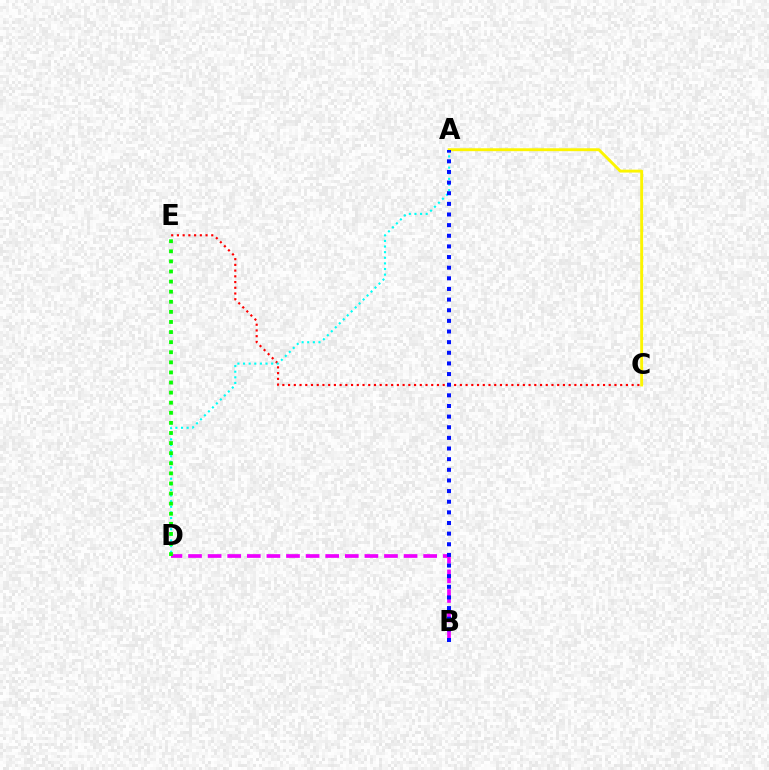{('C', 'E'): [{'color': '#ff0000', 'line_style': 'dotted', 'thickness': 1.56}], ('A', 'D'): [{'color': '#00fff6', 'line_style': 'dotted', 'thickness': 1.53}], ('B', 'D'): [{'color': '#ee00ff', 'line_style': 'dashed', 'thickness': 2.66}], ('D', 'E'): [{'color': '#08ff00', 'line_style': 'dotted', 'thickness': 2.74}], ('A', 'C'): [{'color': '#fcf500', 'line_style': 'solid', 'thickness': 2.09}], ('A', 'B'): [{'color': '#0010ff', 'line_style': 'dotted', 'thickness': 2.89}]}